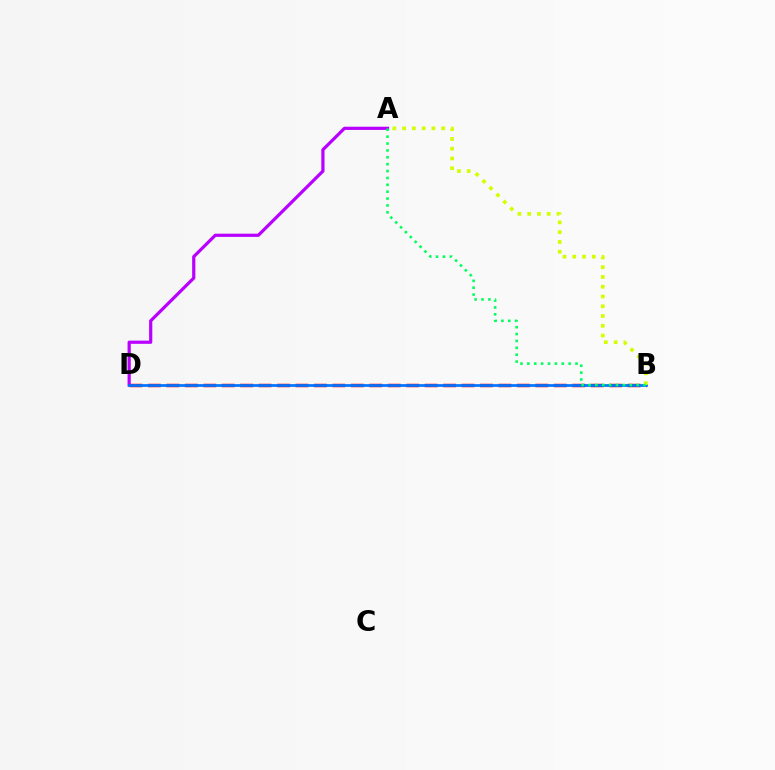{('B', 'D'): [{'color': '#ff0000', 'line_style': 'dashed', 'thickness': 2.51}, {'color': '#0074ff', 'line_style': 'solid', 'thickness': 1.97}], ('A', 'D'): [{'color': '#b900ff', 'line_style': 'solid', 'thickness': 2.31}], ('A', 'B'): [{'color': '#d1ff00', 'line_style': 'dotted', 'thickness': 2.65}, {'color': '#00ff5c', 'line_style': 'dotted', 'thickness': 1.87}]}